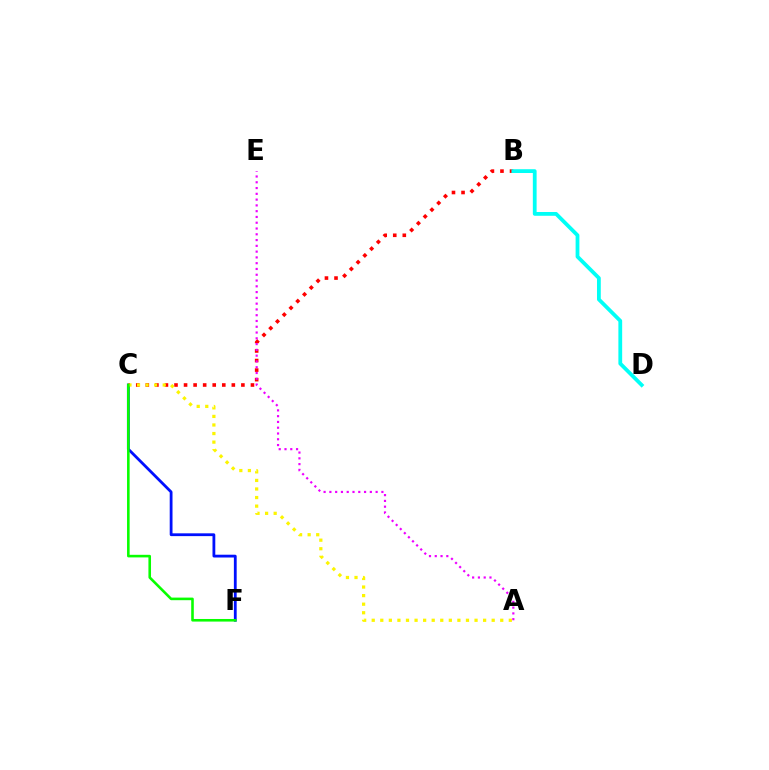{('C', 'F'): [{'color': '#0010ff', 'line_style': 'solid', 'thickness': 2.01}, {'color': '#08ff00', 'line_style': 'solid', 'thickness': 1.87}], ('B', 'C'): [{'color': '#ff0000', 'line_style': 'dotted', 'thickness': 2.6}], ('A', 'C'): [{'color': '#fcf500', 'line_style': 'dotted', 'thickness': 2.33}], ('B', 'D'): [{'color': '#00fff6', 'line_style': 'solid', 'thickness': 2.72}], ('A', 'E'): [{'color': '#ee00ff', 'line_style': 'dotted', 'thickness': 1.57}]}